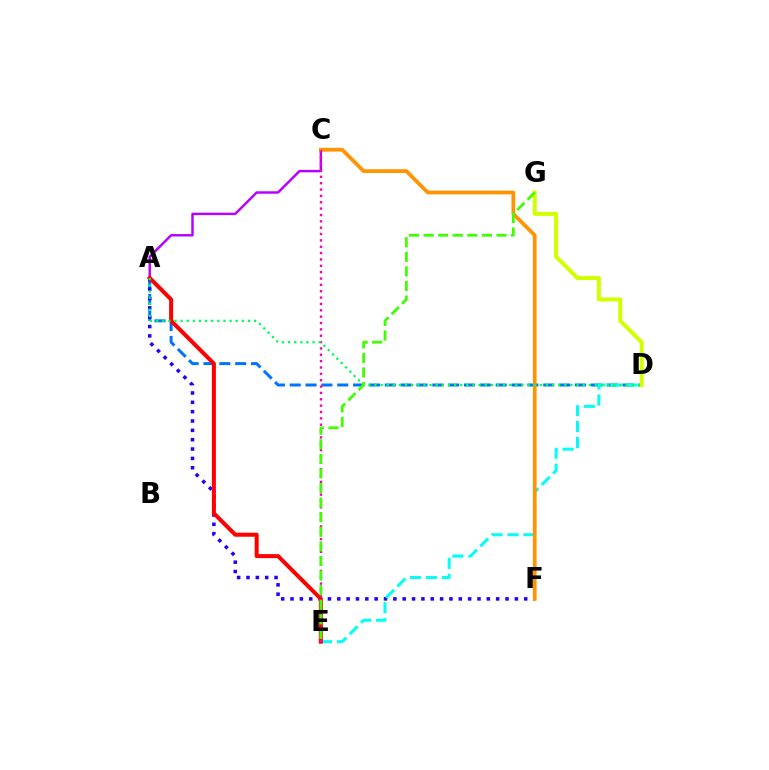{('A', 'D'): [{'color': '#0074ff', 'line_style': 'dashed', 'thickness': 2.15}, {'color': '#00ff5c', 'line_style': 'dotted', 'thickness': 1.66}], ('A', 'F'): [{'color': '#2500ff', 'line_style': 'dotted', 'thickness': 2.54}], ('A', 'C'): [{'color': '#b900ff', 'line_style': 'solid', 'thickness': 1.76}], ('D', 'E'): [{'color': '#00fff6', 'line_style': 'dashed', 'thickness': 2.17}], ('C', 'F'): [{'color': '#ff9400', 'line_style': 'solid', 'thickness': 2.69}], ('D', 'G'): [{'color': '#d1ff00', 'line_style': 'solid', 'thickness': 2.88}], ('A', 'E'): [{'color': '#ff0000', 'line_style': 'solid', 'thickness': 2.9}], ('C', 'E'): [{'color': '#ff00ac', 'line_style': 'dotted', 'thickness': 1.73}], ('E', 'G'): [{'color': '#3dff00', 'line_style': 'dashed', 'thickness': 1.98}]}